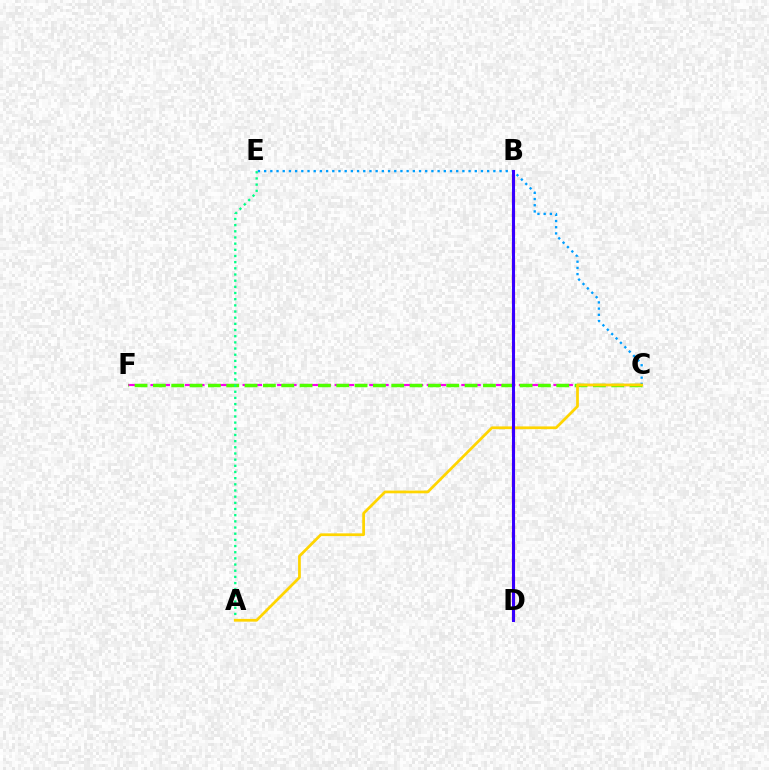{('C', 'F'): [{'color': '#ff00ed', 'line_style': 'dashed', 'thickness': 1.56}, {'color': '#4fff00', 'line_style': 'dashed', 'thickness': 2.49}], ('B', 'D'): [{'color': '#ff0000', 'line_style': 'dashed', 'thickness': 2.27}, {'color': '#3700ff', 'line_style': 'solid', 'thickness': 2.19}], ('C', 'E'): [{'color': '#009eff', 'line_style': 'dotted', 'thickness': 1.68}], ('A', 'E'): [{'color': '#00ff86', 'line_style': 'dotted', 'thickness': 1.68}], ('A', 'C'): [{'color': '#ffd500', 'line_style': 'solid', 'thickness': 1.98}]}